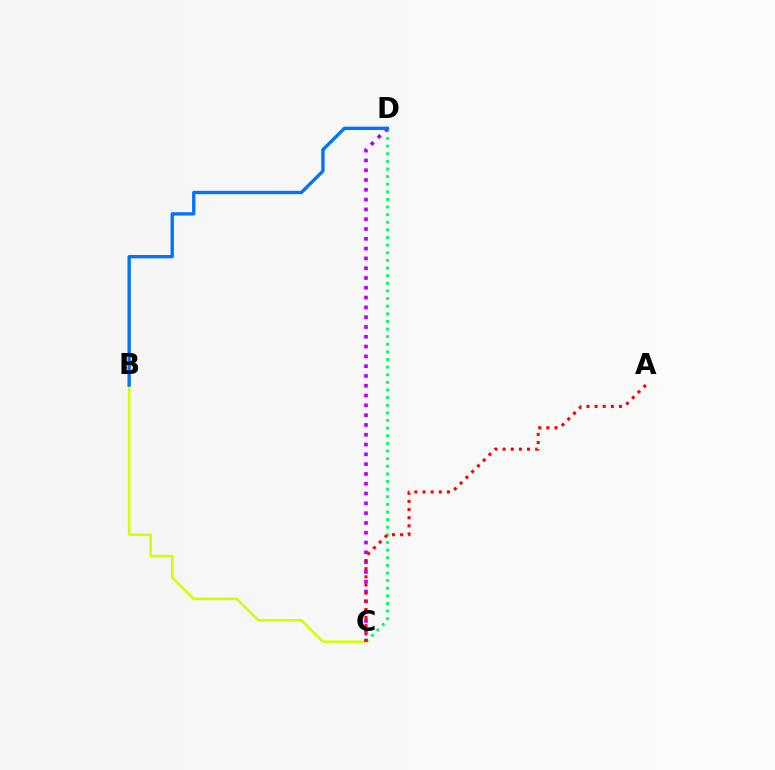{('C', 'D'): [{'color': '#00ff5c', 'line_style': 'dotted', 'thickness': 2.07}, {'color': '#b900ff', 'line_style': 'dotted', 'thickness': 2.66}], ('B', 'C'): [{'color': '#d1ff00', 'line_style': 'solid', 'thickness': 1.8}], ('B', 'D'): [{'color': '#0074ff', 'line_style': 'solid', 'thickness': 2.41}], ('A', 'C'): [{'color': '#ff0000', 'line_style': 'dotted', 'thickness': 2.21}]}